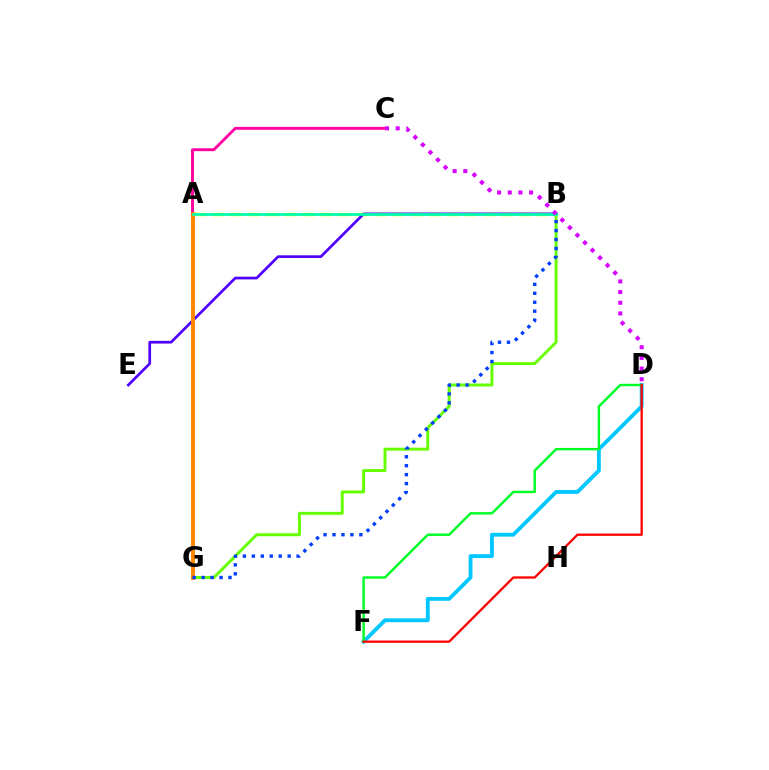{('B', 'G'): [{'color': '#66ff00', 'line_style': 'solid', 'thickness': 2.13}, {'color': '#003fff', 'line_style': 'dotted', 'thickness': 2.43}], ('D', 'F'): [{'color': '#00c7ff', 'line_style': 'solid', 'thickness': 2.76}, {'color': '#00ff27', 'line_style': 'solid', 'thickness': 1.76}, {'color': '#ff0000', 'line_style': 'solid', 'thickness': 1.65}], ('A', 'C'): [{'color': '#ff00a0', 'line_style': 'solid', 'thickness': 2.08}], ('A', 'B'): [{'color': '#eeff00', 'line_style': 'dashed', 'thickness': 2.45}, {'color': '#00ffaf', 'line_style': 'solid', 'thickness': 1.98}], ('B', 'E'): [{'color': '#4f00ff', 'line_style': 'solid', 'thickness': 1.95}], ('A', 'G'): [{'color': '#ff8800', 'line_style': 'solid', 'thickness': 2.83}], ('C', 'D'): [{'color': '#d600ff', 'line_style': 'dotted', 'thickness': 2.9}]}